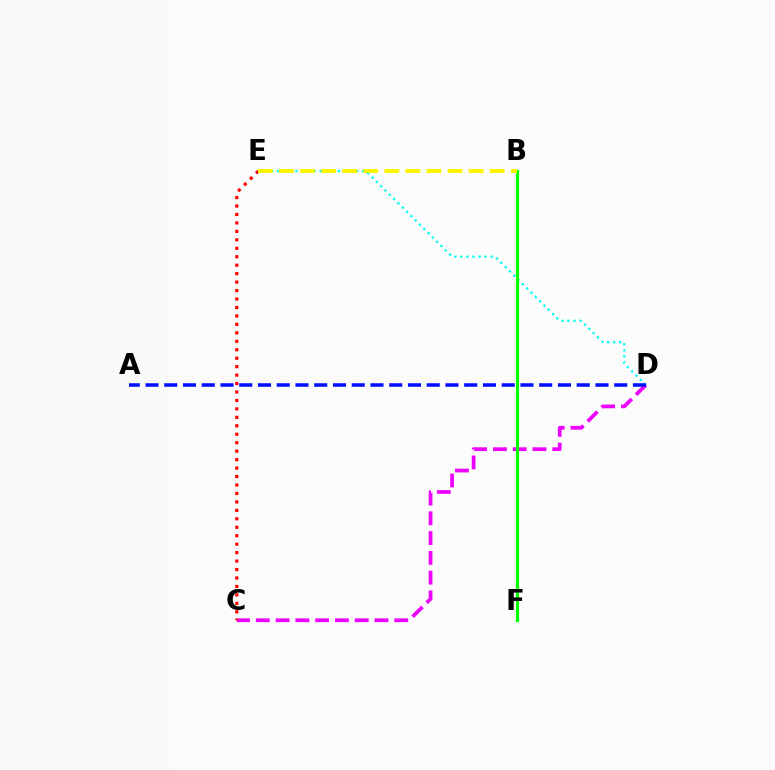{('D', 'E'): [{'color': '#00fff6', 'line_style': 'dotted', 'thickness': 1.65}], ('C', 'D'): [{'color': '#ee00ff', 'line_style': 'dashed', 'thickness': 2.69}], ('C', 'E'): [{'color': '#ff0000', 'line_style': 'dotted', 'thickness': 2.3}], ('A', 'D'): [{'color': '#0010ff', 'line_style': 'dashed', 'thickness': 2.55}], ('B', 'F'): [{'color': '#08ff00', 'line_style': 'solid', 'thickness': 2.32}], ('B', 'E'): [{'color': '#fcf500', 'line_style': 'dashed', 'thickness': 2.86}]}